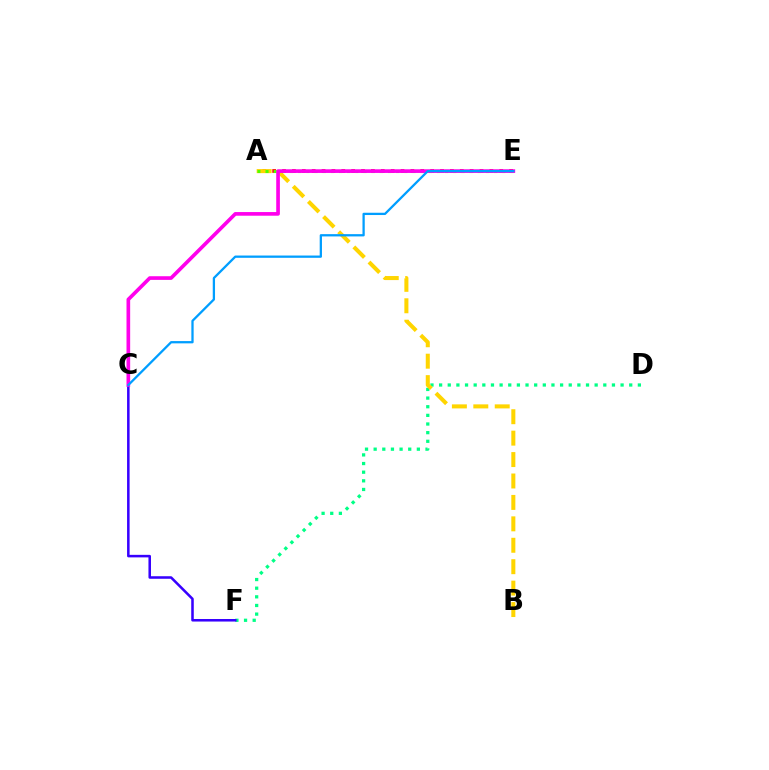{('A', 'E'): [{'color': '#ff0000', 'line_style': 'dotted', 'thickness': 2.68}, {'color': '#4fff00', 'line_style': 'dotted', 'thickness': 2.22}], ('D', 'F'): [{'color': '#00ff86', 'line_style': 'dotted', 'thickness': 2.35}], ('C', 'F'): [{'color': '#3700ff', 'line_style': 'solid', 'thickness': 1.83}], ('A', 'B'): [{'color': '#ffd500', 'line_style': 'dashed', 'thickness': 2.91}], ('C', 'E'): [{'color': '#ff00ed', 'line_style': 'solid', 'thickness': 2.63}, {'color': '#009eff', 'line_style': 'solid', 'thickness': 1.64}]}